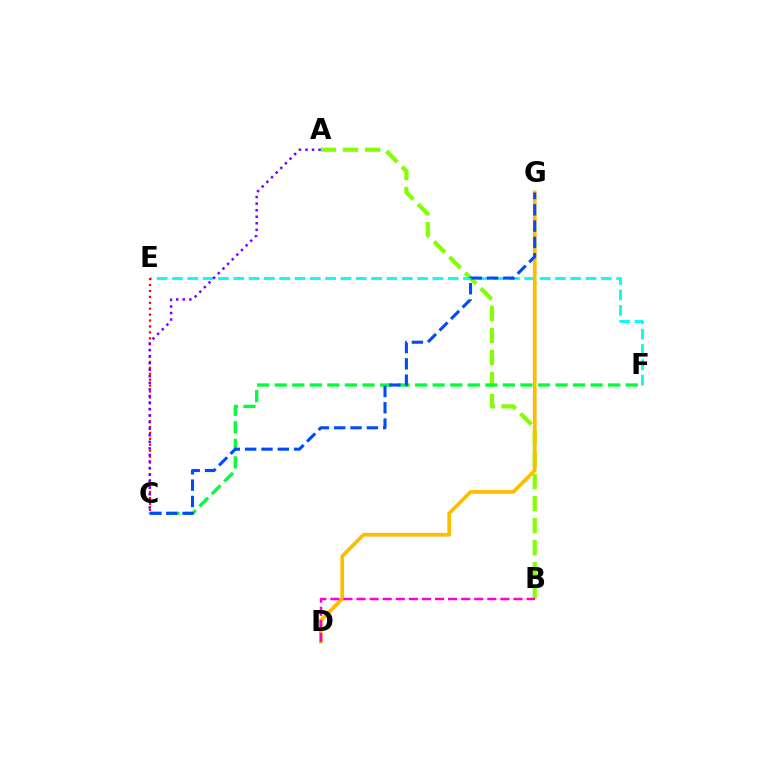{('A', 'B'): [{'color': '#84ff00', 'line_style': 'dashed', 'thickness': 2.99}], ('C', 'F'): [{'color': '#00ff39', 'line_style': 'dashed', 'thickness': 2.38}], ('E', 'F'): [{'color': '#00fff6', 'line_style': 'dashed', 'thickness': 2.08}], ('D', 'G'): [{'color': '#ffbd00', 'line_style': 'solid', 'thickness': 2.67}], ('B', 'D'): [{'color': '#ff00cf', 'line_style': 'dashed', 'thickness': 1.78}], ('C', 'E'): [{'color': '#ff0000', 'line_style': 'dotted', 'thickness': 1.61}], ('C', 'G'): [{'color': '#004bff', 'line_style': 'dashed', 'thickness': 2.22}], ('A', 'C'): [{'color': '#7200ff', 'line_style': 'dotted', 'thickness': 1.78}]}